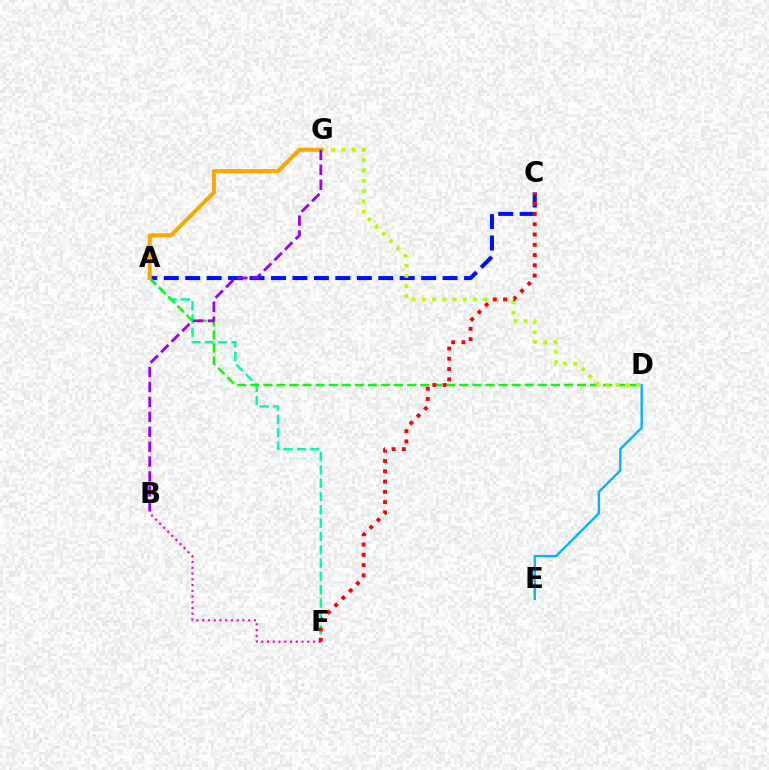{('A', 'F'): [{'color': '#00ff9d', 'line_style': 'dashed', 'thickness': 1.81}], ('B', 'F'): [{'color': '#ff00bd', 'line_style': 'dotted', 'thickness': 1.56}], ('D', 'E'): [{'color': '#00b5ff', 'line_style': 'solid', 'thickness': 1.71}], ('A', 'C'): [{'color': '#0010ff', 'line_style': 'dashed', 'thickness': 2.91}], ('A', 'D'): [{'color': '#08ff00', 'line_style': 'dashed', 'thickness': 1.78}], ('D', 'G'): [{'color': '#b3ff00', 'line_style': 'dotted', 'thickness': 2.79}], ('A', 'G'): [{'color': '#ffa500', 'line_style': 'solid', 'thickness': 2.89}], ('C', 'F'): [{'color': '#ff0000', 'line_style': 'dotted', 'thickness': 2.79}], ('B', 'G'): [{'color': '#9b00ff', 'line_style': 'dashed', 'thickness': 2.03}]}